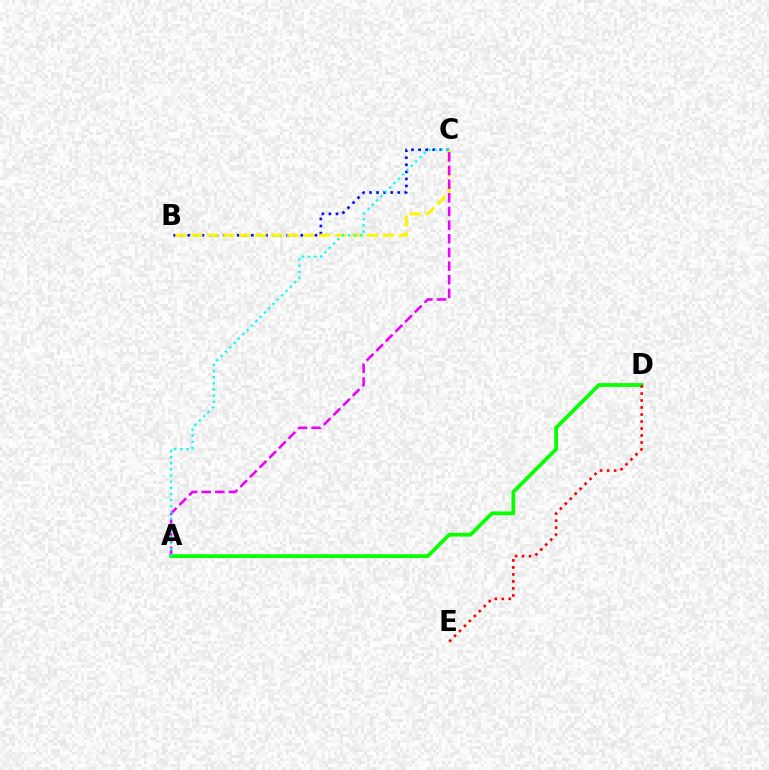{('B', 'C'): [{'color': '#0010ff', 'line_style': 'dotted', 'thickness': 1.92}, {'color': '#fcf500', 'line_style': 'dashed', 'thickness': 2.17}], ('A', 'D'): [{'color': '#08ff00', 'line_style': 'solid', 'thickness': 2.7}], ('A', 'C'): [{'color': '#ee00ff', 'line_style': 'dashed', 'thickness': 1.85}, {'color': '#00fff6', 'line_style': 'dotted', 'thickness': 1.66}], ('D', 'E'): [{'color': '#ff0000', 'line_style': 'dotted', 'thickness': 1.9}]}